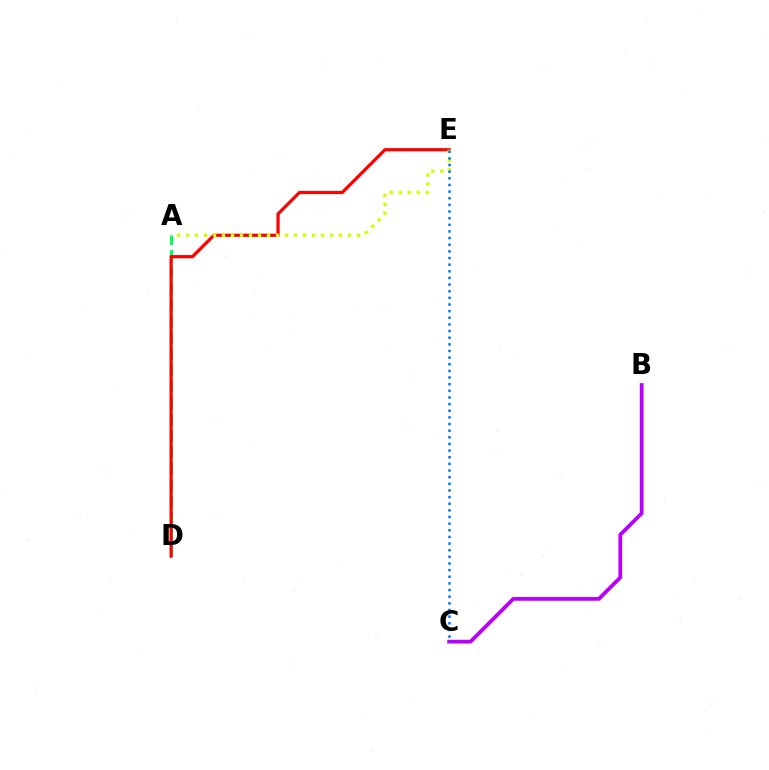{('A', 'D'): [{'color': '#00ff5c', 'line_style': 'dashed', 'thickness': 2.23}], ('D', 'E'): [{'color': '#ff0000', 'line_style': 'solid', 'thickness': 2.31}], ('A', 'E'): [{'color': '#d1ff00', 'line_style': 'dotted', 'thickness': 2.44}], ('B', 'C'): [{'color': '#b900ff', 'line_style': 'solid', 'thickness': 2.71}], ('C', 'E'): [{'color': '#0074ff', 'line_style': 'dotted', 'thickness': 1.8}]}